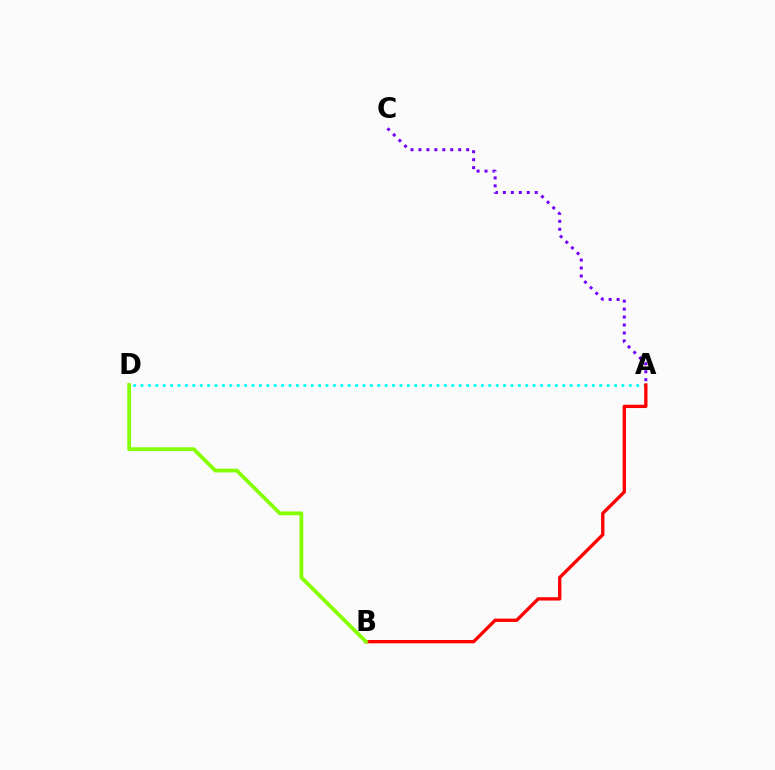{('A', 'D'): [{'color': '#00fff6', 'line_style': 'dotted', 'thickness': 2.01}], ('A', 'B'): [{'color': '#ff0000', 'line_style': 'solid', 'thickness': 2.39}], ('B', 'D'): [{'color': '#84ff00', 'line_style': 'solid', 'thickness': 2.71}], ('A', 'C'): [{'color': '#7200ff', 'line_style': 'dotted', 'thickness': 2.16}]}